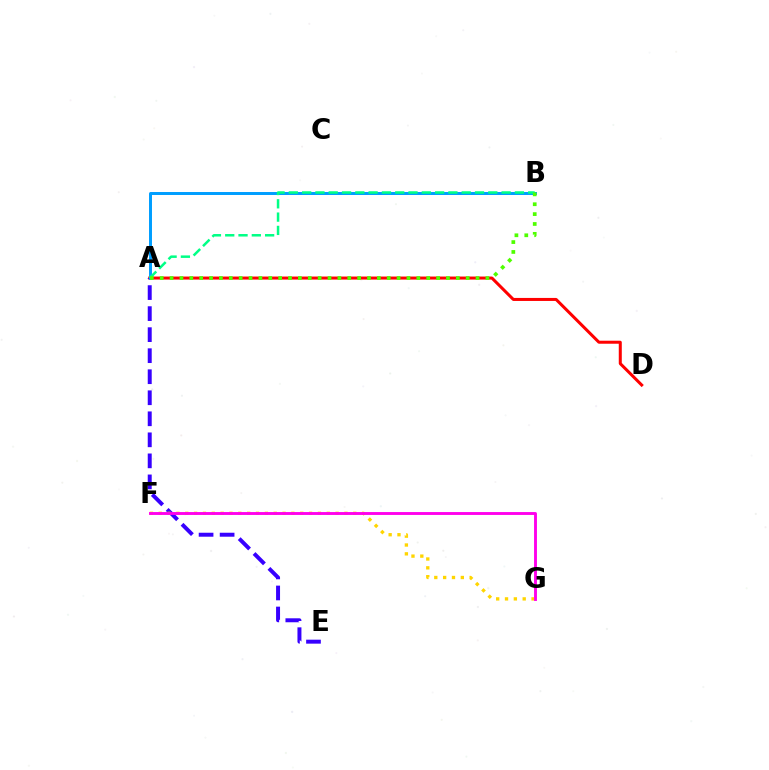{('A', 'D'): [{'color': '#ff0000', 'line_style': 'solid', 'thickness': 2.18}], ('A', 'E'): [{'color': '#3700ff', 'line_style': 'dashed', 'thickness': 2.86}], ('A', 'B'): [{'color': '#009eff', 'line_style': 'solid', 'thickness': 2.15}, {'color': '#00ff86', 'line_style': 'dashed', 'thickness': 1.81}, {'color': '#4fff00', 'line_style': 'dotted', 'thickness': 2.68}], ('F', 'G'): [{'color': '#ffd500', 'line_style': 'dotted', 'thickness': 2.4}, {'color': '#ff00ed', 'line_style': 'solid', 'thickness': 2.08}]}